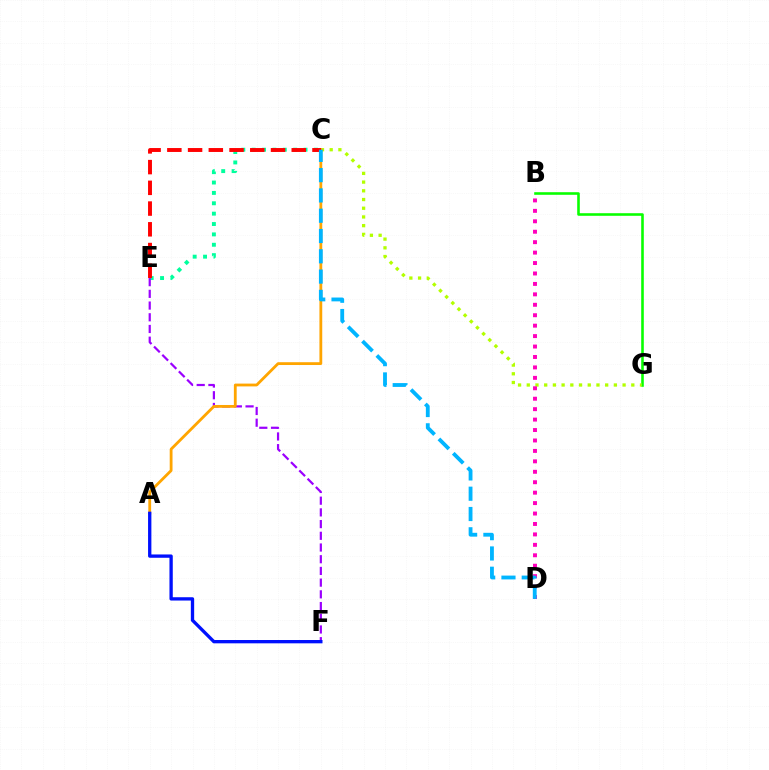{('B', 'G'): [{'color': '#08ff00', 'line_style': 'solid', 'thickness': 1.87}], ('C', 'G'): [{'color': '#b3ff00', 'line_style': 'dotted', 'thickness': 2.37}], ('C', 'E'): [{'color': '#00ff9d', 'line_style': 'dotted', 'thickness': 2.82}, {'color': '#ff0000', 'line_style': 'dashed', 'thickness': 2.82}], ('E', 'F'): [{'color': '#9b00ff', 'line_style': 'dashed', 'thickness': 1.59}], ('A', 'C'): [{'color': '#ffa500', 'line_style': 'solid', 'thickness': 2.02}], ('B', 'D'): [{'color': '#ff00bd', 'line_style': 'dotted', 'thickness': 2.84}], ('C', 'D'): [{'color': '#00b5ff', 'line_style': 'dashed', 'thickness': 2.76}], ('A', 'F'): [{'color': '#0010ff', 'line_style': 'solid', 'thickness': 2.39}]}